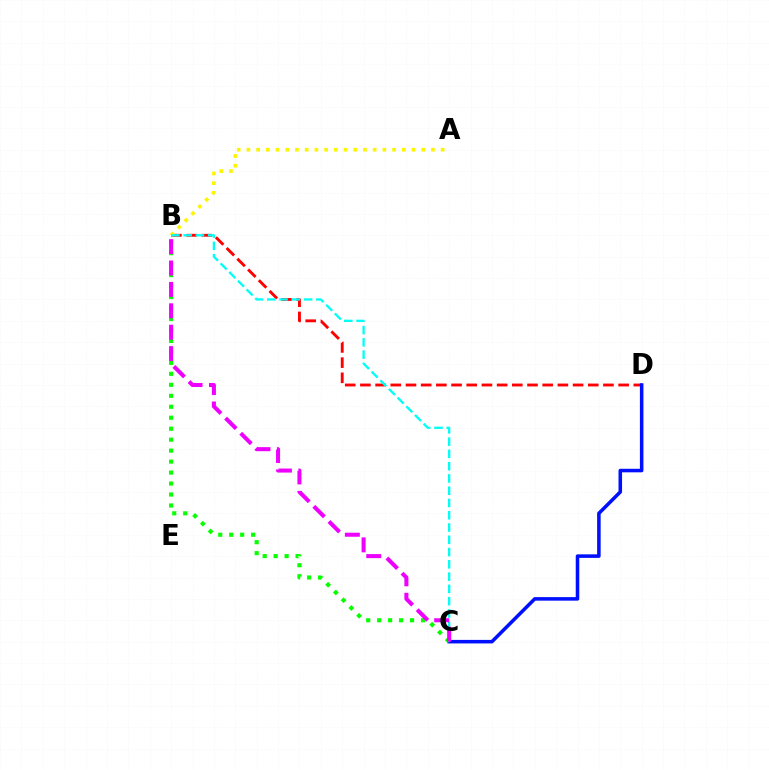{('B', 'D'): [{'color': '#ff0000', 'line_style': 'dashed', 'thickness': 2.06}], ('C', 'D'): [{'color': '#0010ff', 'line_style': 'solid', 'thickness': 2.55}], ('A', 'B'): [{'color': '#fcf500', 'line_style': 'dotted', 'thickness': 2.64}], ('B', 'C'): [{'color': '#08ff00', 'line_style': 'dotted', 'thickness': 2.98}, {'color': '#00fff6', 'line_style': 'dashed', 'thickness': 1.67}, {'color': '#ee00ff', 'line_style': 'dashed', 'thickness': 2.91}]}